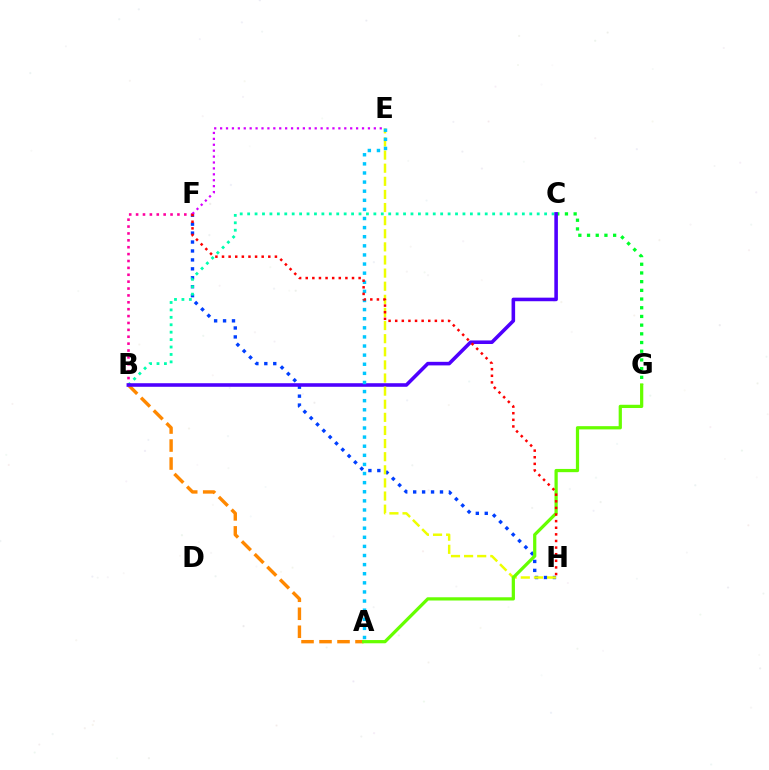{('F', 'H'): [{'color': '#003fff', 'line_style': 'dotted', 'thickness': 2.43}, {'color': '#ff0000', 'line_style': 'dotted', 'thickness': 1.8}], ('B', 'C'): [{'color': '#00ffaf', 'line_style': 'dotted', 'thickness': 2.02}, {'color': '#4f00ff', 'line_style': 'solid', 'thickness': 2.57}], ('B', 'F'): [{'color': '#ff00a0', 'line_style': 'dotted', 'thickness': 1.87}], ('A', 'B'): [{'color': '#ff8800', 'line_style': 'dashed', 'thickness': 2.44}], ('C', 'G'): [{'color': '#00ff27', 'line_style': 'dotted', 'thickness': 2.36}], ('E', 'H'): [{'color': '#eeff00', 'line_style': 'dashed', 'thickness': 1.78}], ('A', 'G'): [{'color': '#66ff00', 'line_style': 'solid', 'thickness': 2.33}], ('A', 'E'): [{'color': '#00c7ff', 'line_style': 'dotted', 'thickness': 2.47}], ('E', 'F'): [{'color': '#d600ff', 'line_style': 'dotted', 'thickness': 1.61}]}